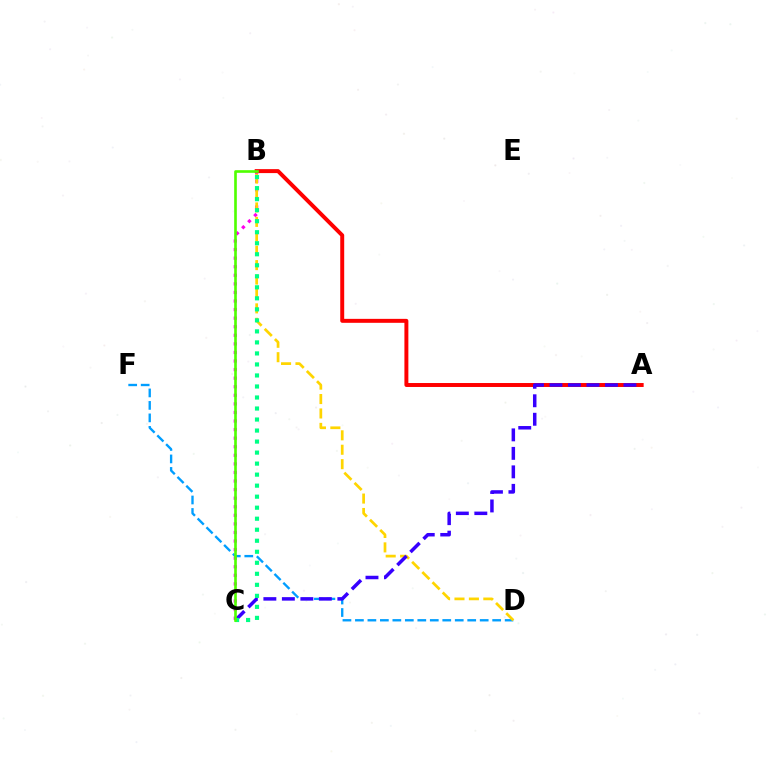{('B', 'C'): [{'color': '#ff00ed', 'line_style': 'dotted', 'thickness': 2.33}, {'color': '#00ff86', 'line_style': 'dotted', 'thickness': 2.99}, {'color': '#4fff00', 'line_style': 'solid', 'thickness': 1.9}], ('D', 'F'): [{'color': '#009eff', 'line_style': 'dashed', 'thickness': 1.7}], ('B', 'D'): [{'color': '#ffd500', 'line_style': 'dashed', 'thickness': 1.96}], ('A', 'B'): [{'color': '#ff0000', 'line_style': 'solid', 'thickness': 2.85}], ('A', 'C'): [{'color': '#3700ff', 'line_style': 'dashed', 'thickness': 2.51}]}